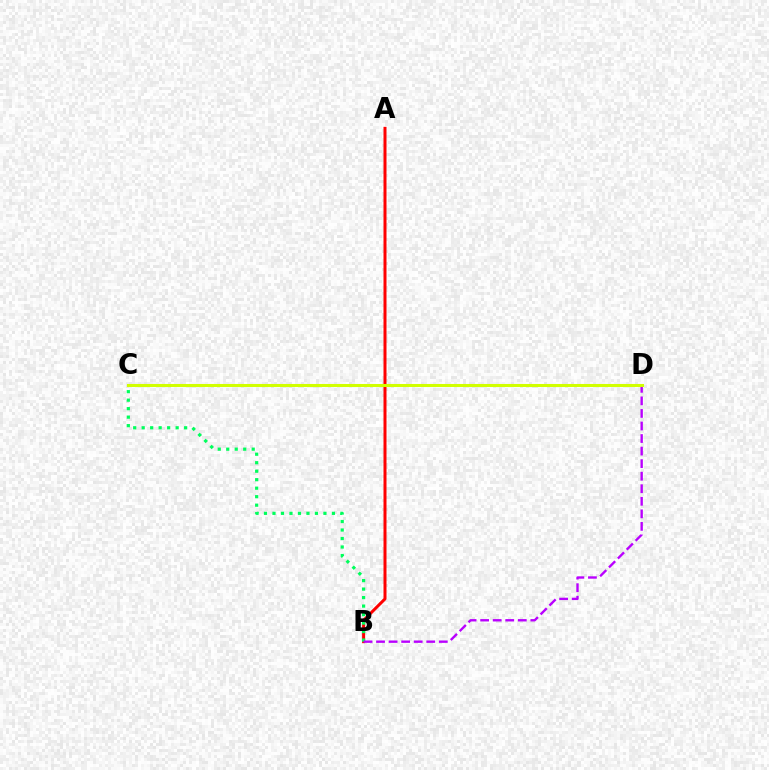{('A', 'B'): [{'color': '#ff0000', 'line_style': 'solid', 'thickness': 2.16}], ('B', 'C'): [{'color': '#00ff5c', 'line_style': 'dotted', 'thickness': 2.31}], ('B', 'D'): [{'color': '#b900ff', 'line_style': 'dashed', 'thickness': 1.7}], ('C', 'D'): [{'color': '#0074ff', 'line_style': 'dashed', 'thickness': 2.08}, {'color': '#d1ff00', 'line_style': 'solid', 'thickness': 2.2}]}